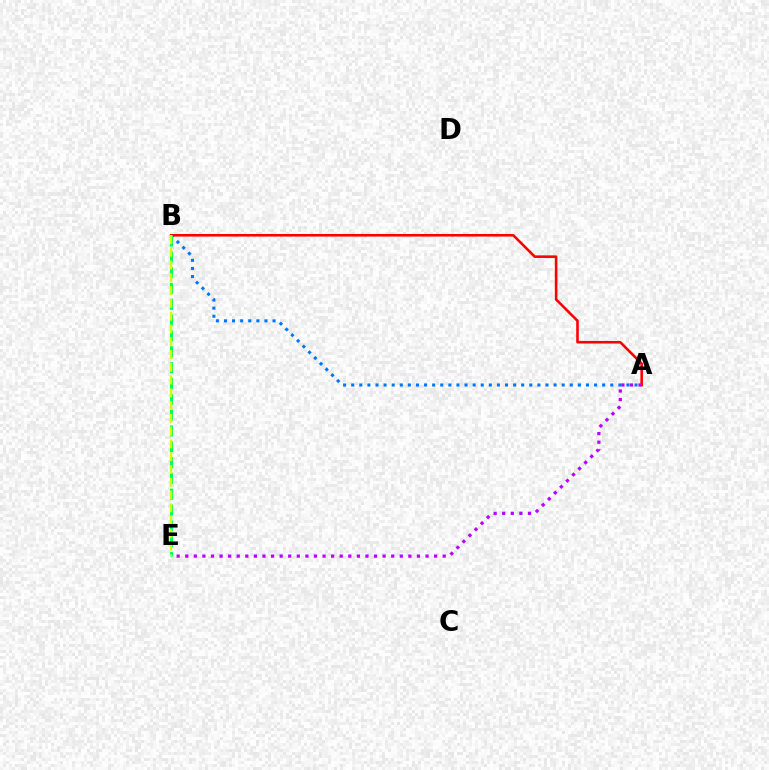{('A', 'B'): [{'color': '#0074ff', 'line_style': 'dotted', 'thickness': 2.2}, {'color': '#ff0000', 'line_style': 'solid', 'thickness': 1.87}], ('A', 'E'): [{'color': '#b900ff', 'line_style': 'dotted', 'thickness': 2.33}], ('B', 'E'): [{'color': '#00ff5c', 'line_style': 'dashed', 'thickness': 2.15}, {'color': '#d1ff00', 'line_style': 'dashed', 'thickness': 1.74}]}